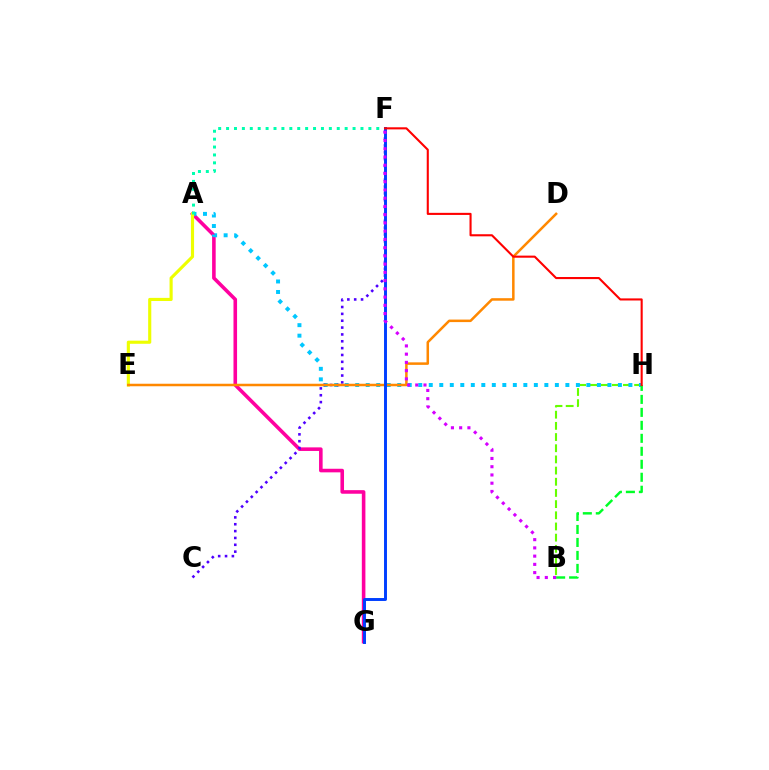{('B', 'H'): [{'color': '#66ff00', 'line_style': 'dashed', 'thickness': 1.52}, {'color': '#00ff27', 'line_style': 'dashed', 'thickness': 1.76}], ('A', 'G'): [{'color': '#ff00a0', 'line_style': 'solid', 'thickness': 2.58}], ('A', 'H'): [{'color': '#00c7ff', 'line_style': 'dotted', 'thickness': 2.86}], ('C', 'F'): [{'color': '#4f00ff', 'line_style': 'dotted', 'thickness': 1.86}], ('A', 'E'): [{'color': '#eeff00', 'line_style': 'solid', 'thickness': 2.25}], ('D', 'E'): [{'color': '#ff8800', 'line_style': 'solid', 'thickness': 1.81}], ('A', 'F'): [{'color': '#00ffaf', 'line_style': 'dotted', 'thickness': 2.15}], ('F', 'G'): [{'color': '#003fff', 'line_style': 'solid', 'thickness': 2.12}], ('B', 'F'): [{'color': '#d600ff', 'line_style': 'dotted', 'thickness': 2.24}], ('F', 'H'): [{'color': '#ff0000', 'line_style': 'solid', 'thickness': 1.51}]}